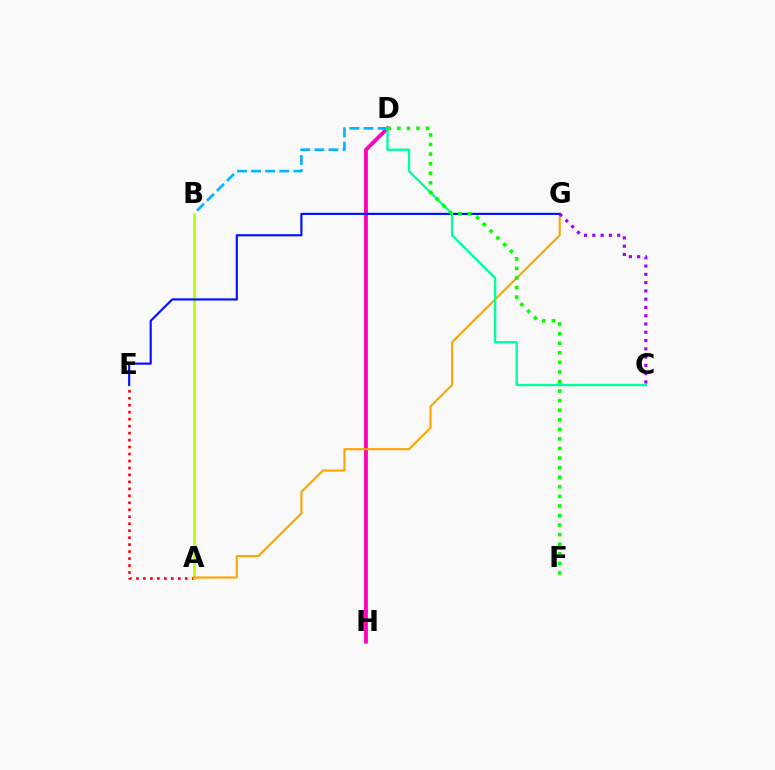{('A', 'E'): [{'color': '#ff0000', 'line_style': 'dotted', 'thickness': 1.89}], ('D', 'H'): [{'color': '#ff00bd', 'line_style': 'solid', 'thickness': 2.75}], ('B', 'D'): [{'color': '#00b5ff', 'line_style': 'dashed', 'thickness': 1.92}], ('A', 'B'): [{'color': '#b3ff00', 'line_style': 'solid', 'thickness': 1.89}], ('A', 'G'): [{'color': '#ffa500', 'line_style': 'solid', 'thickness': 1.54}], ('E', 'G'): [{'color': '#0010ff', 'line_style': 'solid', 'thickness': 1.54}], ('C', 'D'): [{'color': '#00ff9d', 'line_style': 'solid', 'thickness': 1.7}], ('D', 'F'): [{'color': '#08ff00', 'line_style': 'dotted', 'thickness': 2.6}], ('C', 'G'): [{'color': '#9b00ff', 'line_style': 'dotted', 'thickness': 2.25}]}